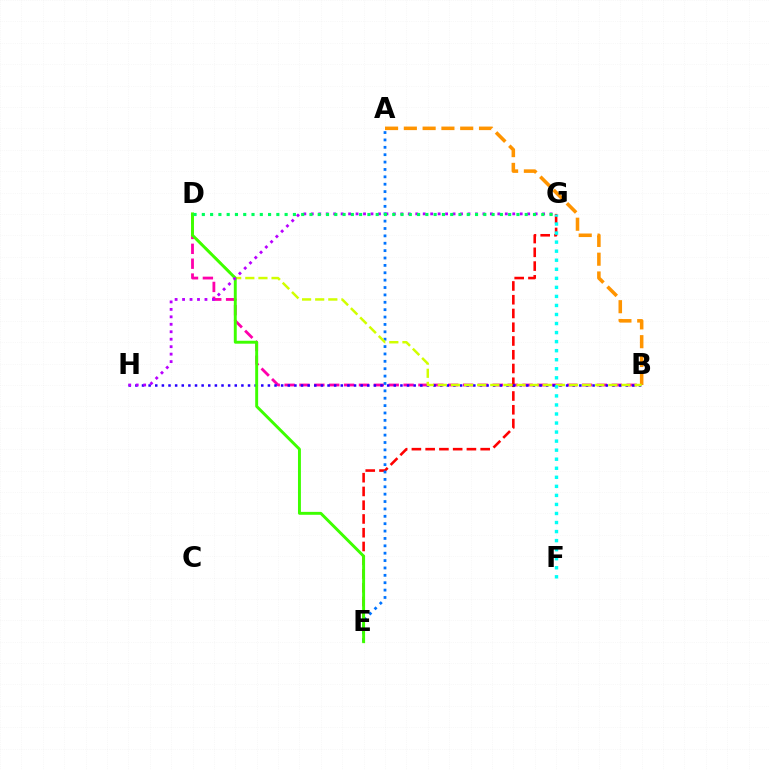{('B', 'D'): [{'color': '#ff00ac', 'line_style': 'dashed', 'thickness': 2.02}, {'color': '#d1ff00', 'line_style': 'dashed', 'thickness': 1.78}], ('E', 'G'): [{'color': '#ff0000', 'line_style': 'dashed', 'thickness': 1.87}], ('A', 'B'): [{'color': '#ff9400', 'line_style': 'dashed', 'thickness': 2.55}], ('A', 'E'): [{'color': '#0074ff', 'line_style': 'dotted', 'thickness': 2.01}], ('B', 'H'): [{'color': '#2500ff', 'line_style': 'dotted', 'thickness': 1.8}], ('F', 'G'): [{'color': '#00fff6', 'line_style': 'dotted', 'thickness': 2.46}], ('D', 'E'): [{'color': '#3dff00', 'line_style': 'solid', 'thickness': 2.11}], ('G', 'H'): [{'color': '#b900ff', 'line_style': 'dotted', 'thickness': 2.03}], ('D', 'G'): [{'color': '#00ff5c', 'line_style': 'dotted', 'thickness': 2.25}]}